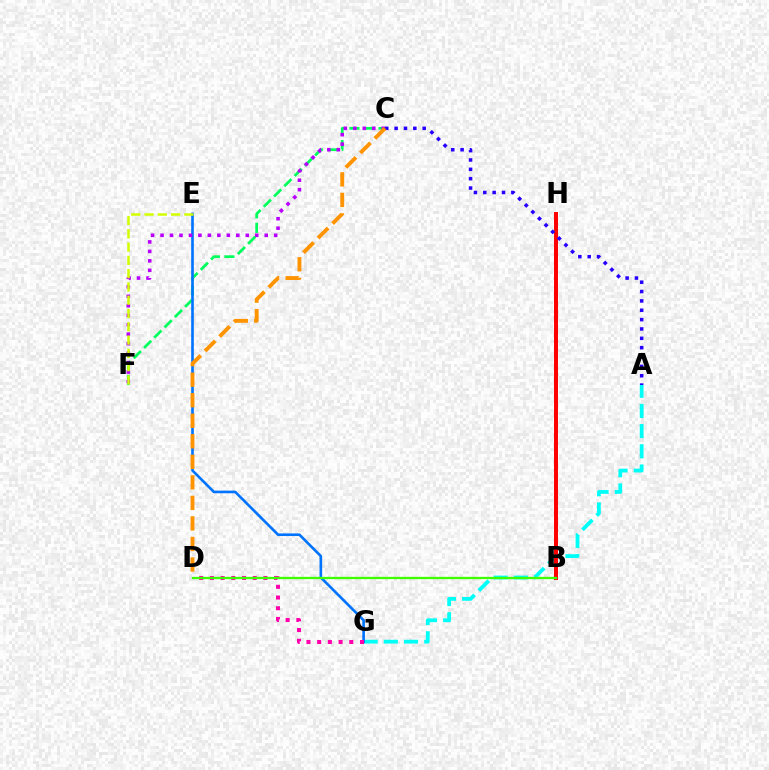{('A', 'G'): [{'color': '#00fff6', 'line_style': 'dashed', 'thickness': 2.74}], ('C', 'F'): [{'color': '#00ff5c', 'line_style': 'dashed', 'thickness': 1.97}, {'color': '#b900ff', 'line_style': 'dotted', 'thickness': 2.57}], ('E', 'G'): [{'color': '#0074ff', 'line_style': 'solid', 'thickness': 1.9}], ('D', 'G'): [{'color': '#ff00ac', 'line_style': 'dotted', 'thickness': 2.91}], ('B', 'H'): [{'color': '#ff0000', 'line_style': 'solid', 'thickness': 2.87}], ('A', 'C'): [{'color': '#2500ff', 'line_style': 'dotted', 'thickness': 2.54}], ('B', 'D'): [{'color': '#3dff00', 'line_style': 'solid', 'thickness': 1.66}], ('E', 'F'): [{'color': '#d1ff00', 'line_style': 'dashed', 'thickness': 1.8}], ('C', 'D'): [{'color': '#ff9400', 'line_style': 'dashed', 'thickness': 2.79}]}